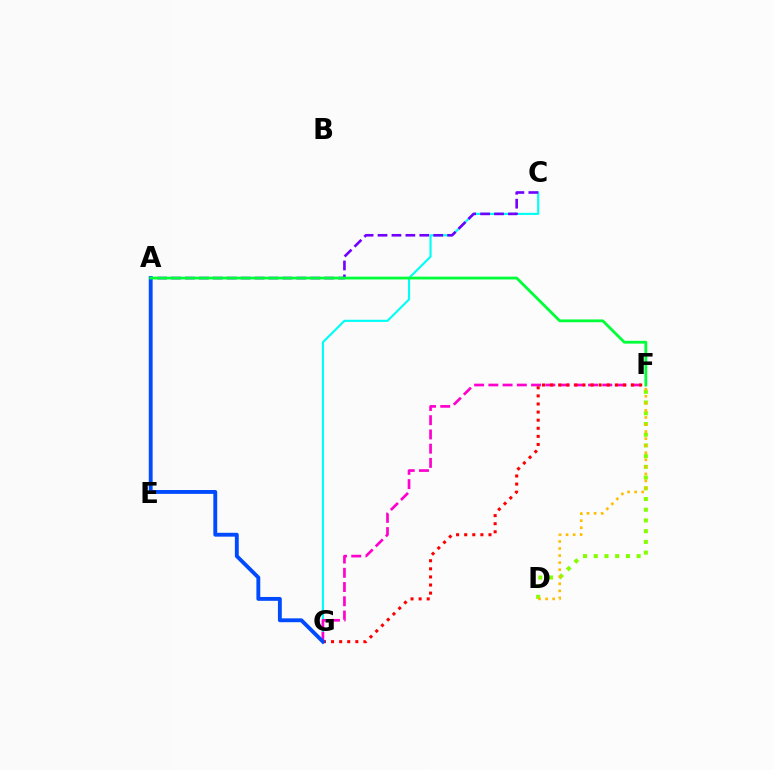{('D', 'F'): [{'color': '#84ff00', 'line_style': 'dotted', 'thickness': 2.91}, {'color': '#ffbd00', 'line_style': 'dotted', 'thickness': 1.92}], ('C', 'G'): [{'color': '#00fff6', 'line_style': 'solid', 'thickness': 1.53}], ('A', 'C'): [{'color': '#7200ff', 'line_style': 'dashed', 'thickness': 1.89}], ('F', 'G'): [{'color': '#ff00cf', 'line_style': 'dashed', 'thickness': 1.93}, {'color': '#ff0000', 'line_style': 'dotted', 'thickness': 2.2}], ('A', 'G'): [{'color': '#004bff', 'line_style': 'solid', 'thickness': 2.78}], ('A', 'F'): [{'color': '#00ff39', 'line_style': 'solid', 'thickness': 2.02}]}